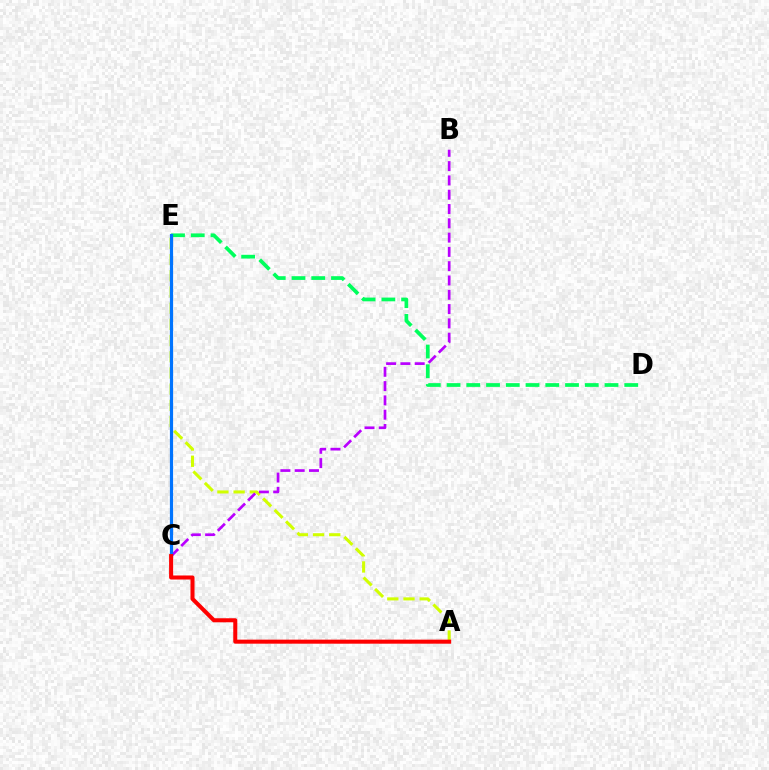{('A', 'E'): [{'color': '#d1ff00', 'line_style': 'dashed', 'thickness': 2.2}], ('B', 'C'): [{'color': '#b900ff', 'line_style': 'dashed', 'thickness': 1.94}], ('D', 'E'): [{'color': '#00ff5c', 'line_style': 'dashed', 'thickness': 2.68}], ('C', 'E'): [{'color': '#0074ff', 'line_style': 'solid', 'thickness': 2.3}], ('A', 'C'): [{'color': '#ff0000', 'line_style': 'solid', 'thickness': 2.91}]}